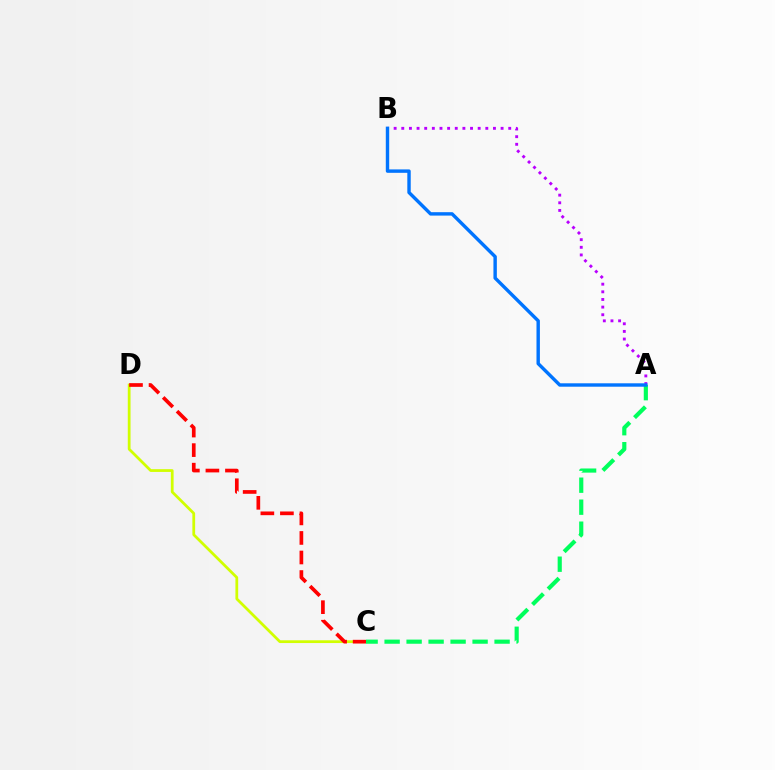{('C', 'D'): [{'color': '#d1ff00', 'line_style': 'solid', 'thickness': 1.99}, {'color': '#ff0000', 'line_style': 'dashed', 'thickness': 2.66}], ('A', 'B'): [{'color': '#b900ff', 'line_style': 'dotted', 'thickness': 2.08}, {'color': '#0074ff', 'line_style': 'solid', 'thickness': 2.45}], ('A', 'C'): [{'color': '#00ff5c', 'line_style': 'dashed', 'thickness': 2.99}]}